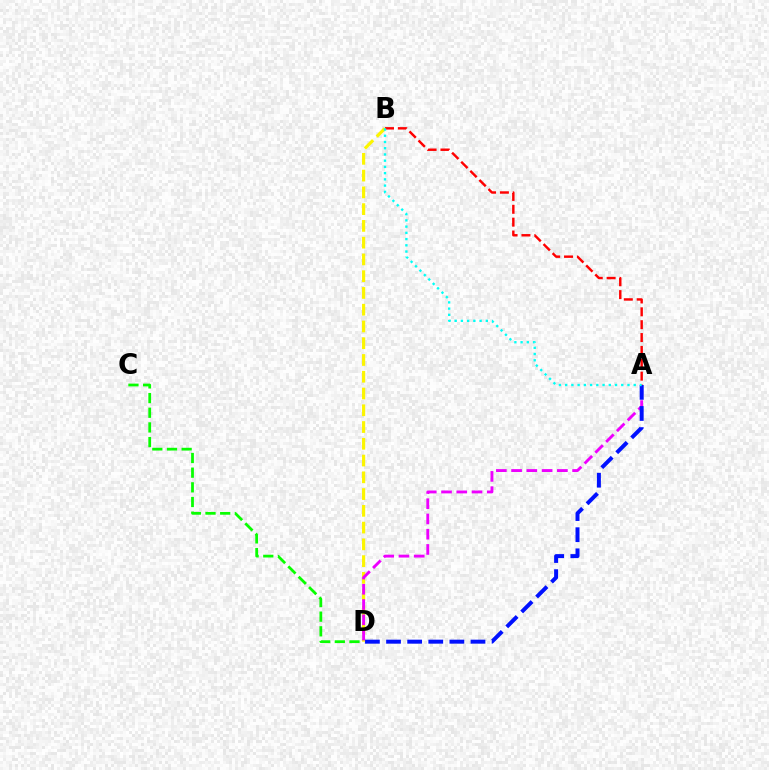{('A', 'B'): [{'color': '#ff0000', 'line_style': 'dashed', 'thickness': 1.75}, {'color': '#00fff6', 'line_style': 'dotted', 'thickness': 1.69}], ('C', 'D'): [{'color': '#08ff00', 'line_style': 'dashed', 'thickness': 1.99}], ('B', 'D'): [{'color': '#fcf500', 'line_style': 'dashed', 'thickness': 2.28}], ('A', 'D'): [{'color': '#ee00ff', 'line_style': 'dashed', 'thickness': 2.07}, {'color': '#0010ff', 'line_style': 'dashed', 'thickness': 2.87}]}